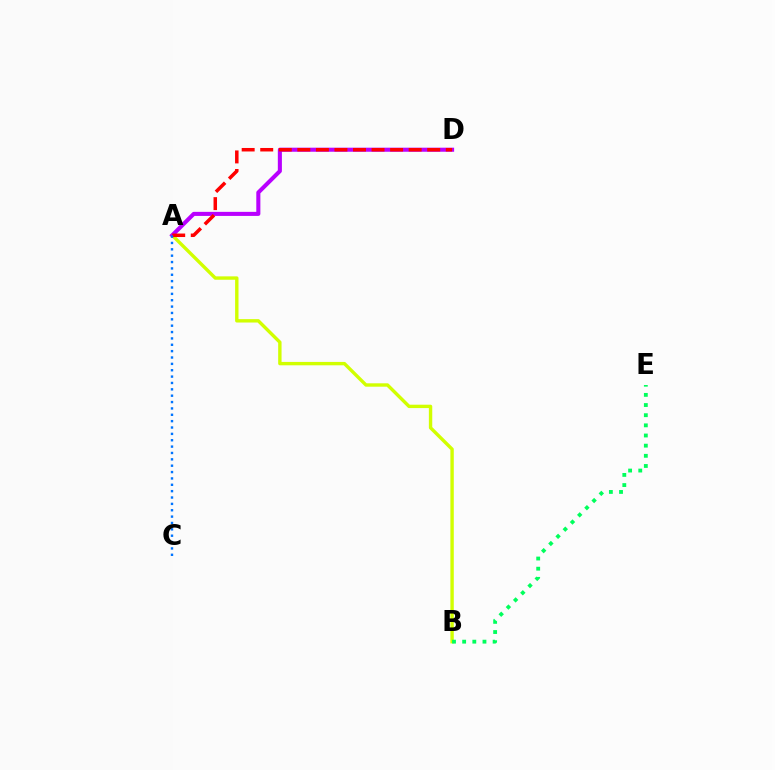{('A', 'B'): [{'color': '#d1ff00', 'line_style': 'solid', 'thickness': 2.44}], ('A', 'D'): [{'color': '#b900ff', 'line_style': 'solid', 'thickness': 2.93}, {'color': '#ff0000', 'line_style': 'dashed', 'thickness': 2.52}], ('B', 'E'): [{'color': '#00ff5c', 'line_style': 'dotted', 'thickness': 2.76}], ('A', 'C'): [{'color': '#0074ff', 'line_style': 'dotted', 'thickness': 1.73}]}